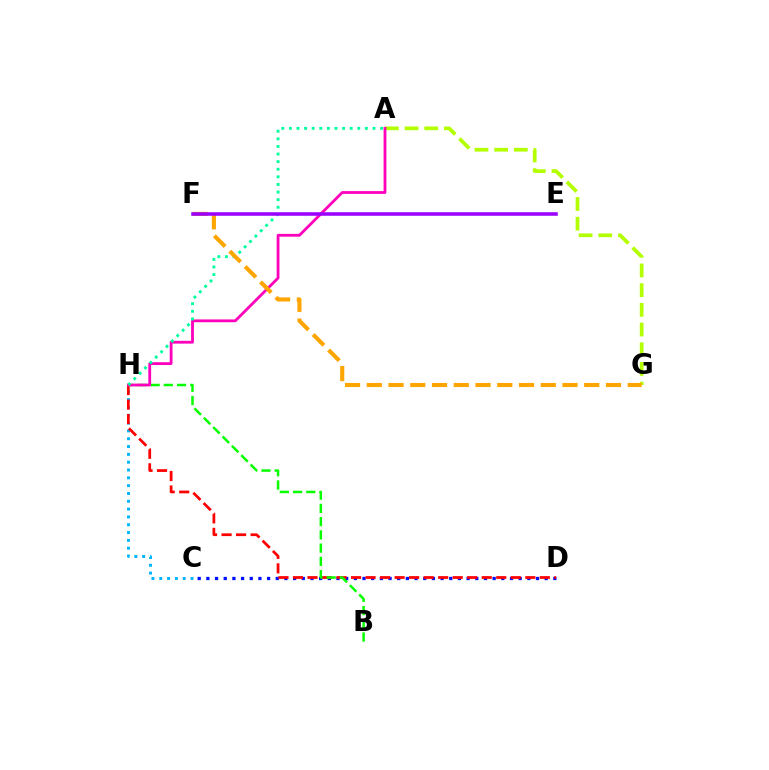{('A', 'G'): [{'color': '#b3ff00', 'line_style': 'dashed', 'thickness': 2.67}], ('C', 'H'): [{'color': '#00b5ff', 'line_style': 'dotted', 'thickness': 2.12}], ('C', 'D'): [{'color': '#0010ff', 'line_style': 'dotted', 'thickness': 2.36}], ('D', 'H'): [{'color': '#ff0000', 'line_style': 'dashed', 'thickness': 1.97}], ('B', 'H'): [{'color': '#08ff00', 'line_style': 'dashed', 'thickness': 1.8}], ('A', 'H'): [{'color': '#ff00bd', 'line_style': 'solid', 'thickness': 2.02}, {'color': '#00ff9d', 'line_style': 'dotted', 'thickness': 2.07}], ('F', 'G'): [{'color': '#ffa500', 'line_style': 'dashed', 'thickness': 2.95}], ('E', 'F'): [{'color': '#9b00ff', 'line_style': 'solid', 'thickness': 2.55}]}